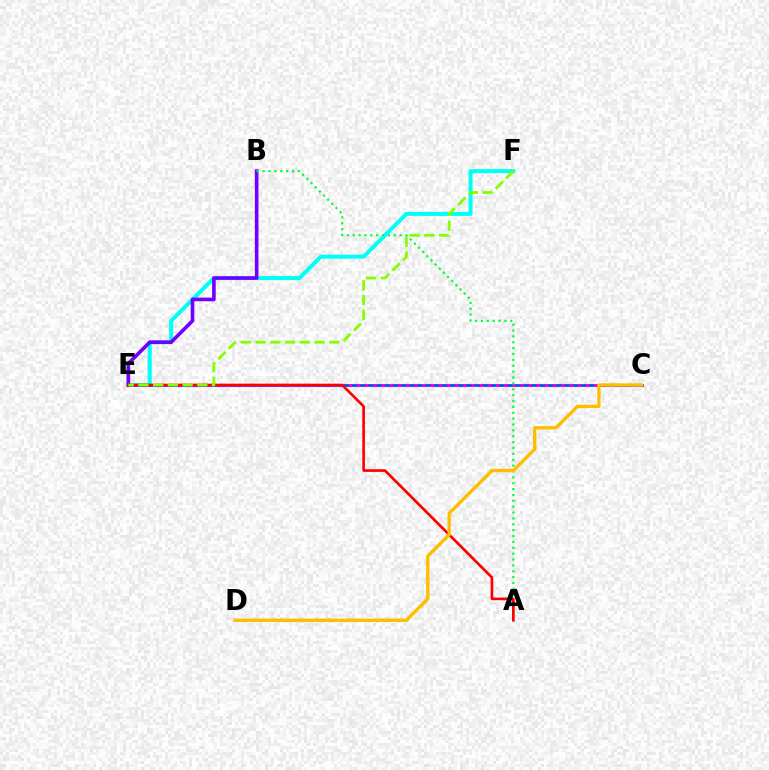{('E', 'F'): [{'color': '#00fff6', 'line_style': 'solid', 'thickness': 2.89}, {'color': '#84ff00', 'line_style': 'dashed', 'thickness': 2.0}], ('C', 'E'): [{'color': '#004bff', 'line_style': 'solid', 'thickness': 1.98}, {'color': '#ff00cf', 'line_style': 'dotted', 'thickness': 2.22}], ('B', 'E'): [{'color': '#7200ff', 'line_style': 'solid', 'thickness': 2.61}], ('A', 'B'): [{'color': '#00ff39', 'line_style': 'dotted', 'thickness': 1.6}], ('A', 'E'): [{'color': '#ff0000', 'line_style': 'solid', 'thickness': 1.92}], ('C', 'D'): [{'color': '#ffbd00', 'line_style': 'solid', 'thickness': 2.4}]}